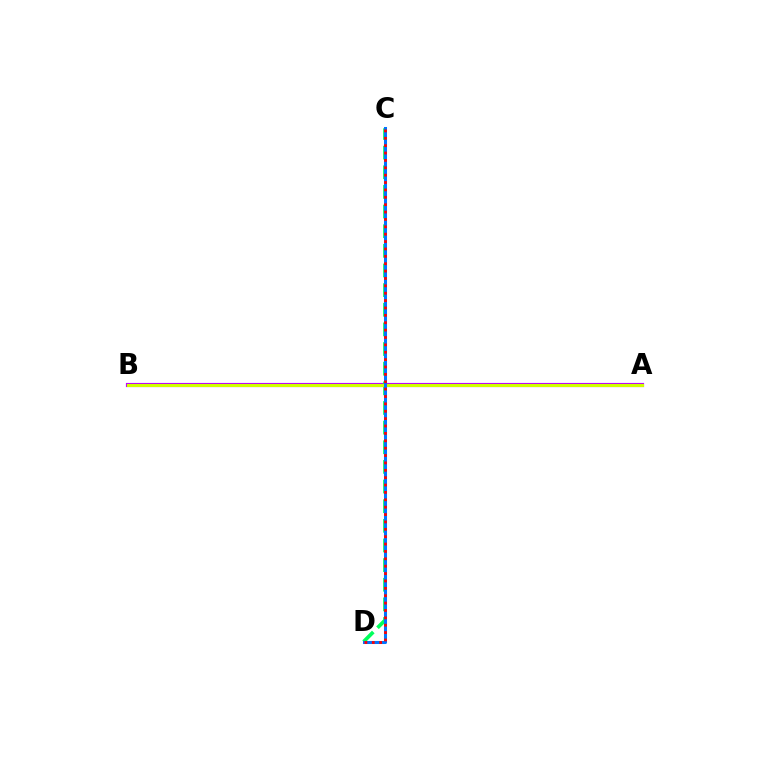{('A', 'B'): [{'color': '#b900ff', 'line_style': 'solid', 'thickness': 2.98}, {'color': '#d1ff00', 'line_style': 'solid', 'thickness': 2.23}], ('C', 'D'): [{'color': '#00ff5c', 'line_style': 'dashed', 'thickness': 2.67}, {'color': '#0074ff', 'line_style': 'solid', 'thickness': 2.19}, {'color': '#ff0000', 'line_style': 'dotted', 'thickness': 2.0}]}